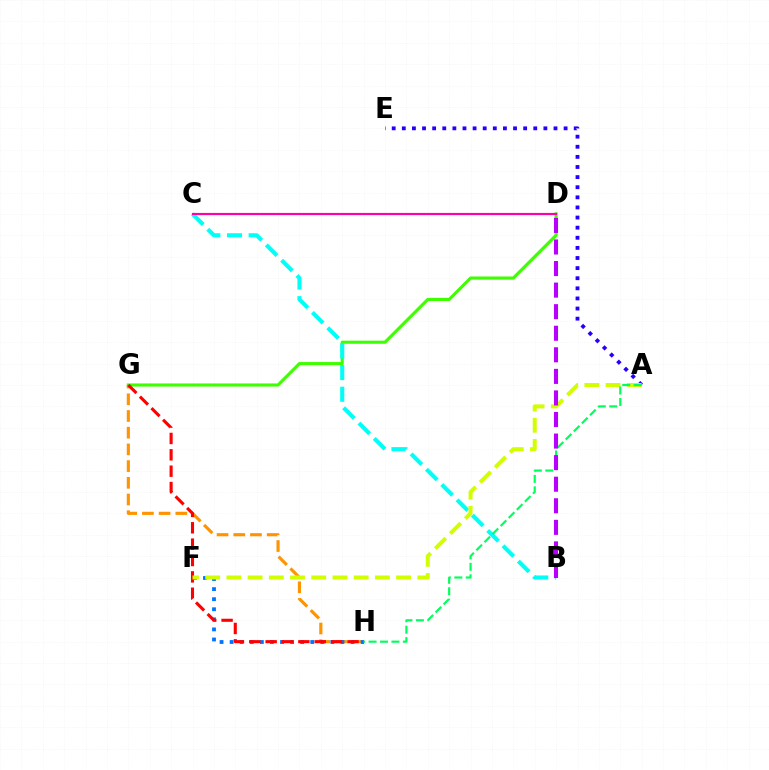{('D', 'G'): [{'color': '#3dff00', 'line_style': 'solid', 'thickness': 2.24}], ('G', 'H'): [{'color': '#ff9400', 'line_style': 'dashed', 'thickness': 2.27}, {'color': '#ff0000', 'line_style': 'dashed', 'thickness': 2.22}], ('B', 'C'): [{'color': '#00fff6', 'line_style': 'dashed', 'thickness': 2.94}], ('F', 'H'): [{'color': '#0074ff', 'line_style': 'dotted', 'thickness': 2.74}], ('A', 'E'): [{'color': '#2500ff', 'line_style': 'dotted', 'thickness': 2.75}], ('A', 'F'): [{'color': '#d1ff00', 'line_style': 'dashed', 'thickness': 2.88}], ('A', 'H'): [{'color': '#00ff5c', 'line_style': 'dashed', 'thickness': 1.56}], ('B', 'D'): [{'color': '#b900ff', 'line_style': 'dashed', 'thickness': 2.93}], ('C', 'D'): [{'color': '#ff00ac', 'line_style': 'solid', 'thickness': 1.56}]}